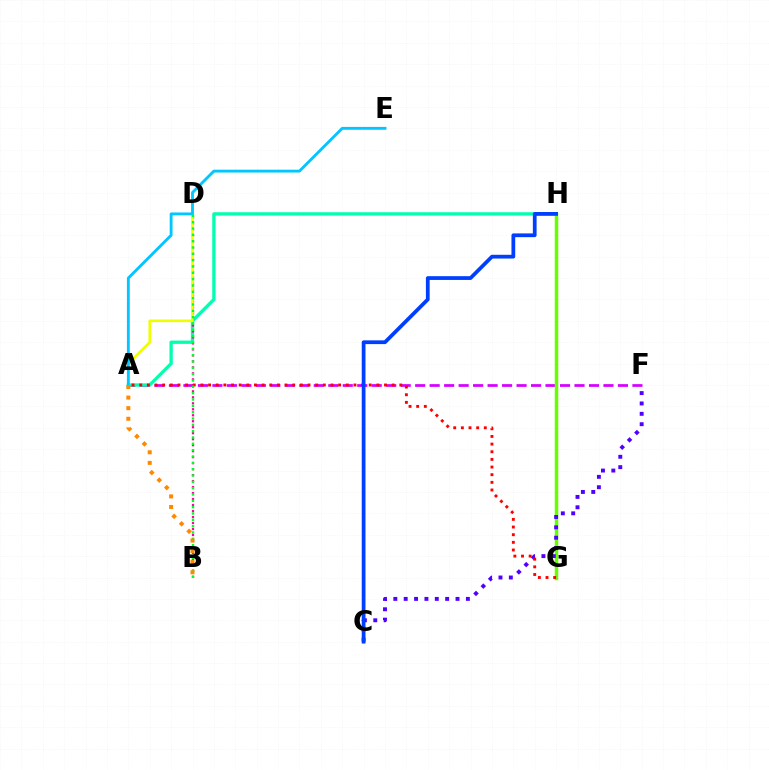{('A', 'F'): [{'color': '#d600ff', 'line_style': 'dashed', 'thickness': 1.97}], ('G', 'H'): [{'color': '#66ff00', 'line_style': 'solid', 'thickness': 2.51}], ('A', 'H'): [{'color': '#00ffaf', 'line_style': 'solid', 'thickness': 2.38}], ('C', 'F'): [{'color': '#4f00ff', 'line_style': 'dotted', 'thickness': 2.82}], ('B', 'D'): [{'color': '#ff00a0', 'line_style': 'dotted', 'thickness': 1.63}, {'color': '#00ff27', 'line_style': 'dotted', 'thickness': 1.72}], ('A', 'D'): [{'color': '#eeff00', 'line_style': 'solid', 'thickness': 1.89}], ('A', 'G'): [{'color': '#ff0000', 'line_style': 'dotted', 'thickness': 2.08}], ('A', 'E'): [{'color': '#00c7ff', 'line_style': 'solid', 'thickness': 2.06}], ('A', 'B'): [{'color': '#ff8800', 'line_style': 'dotted', 'thickness': 2.88}], ('C', 'H'): [{'color': '#003fff', 'line_style': 'solid', 'thickness': 2.7}]}